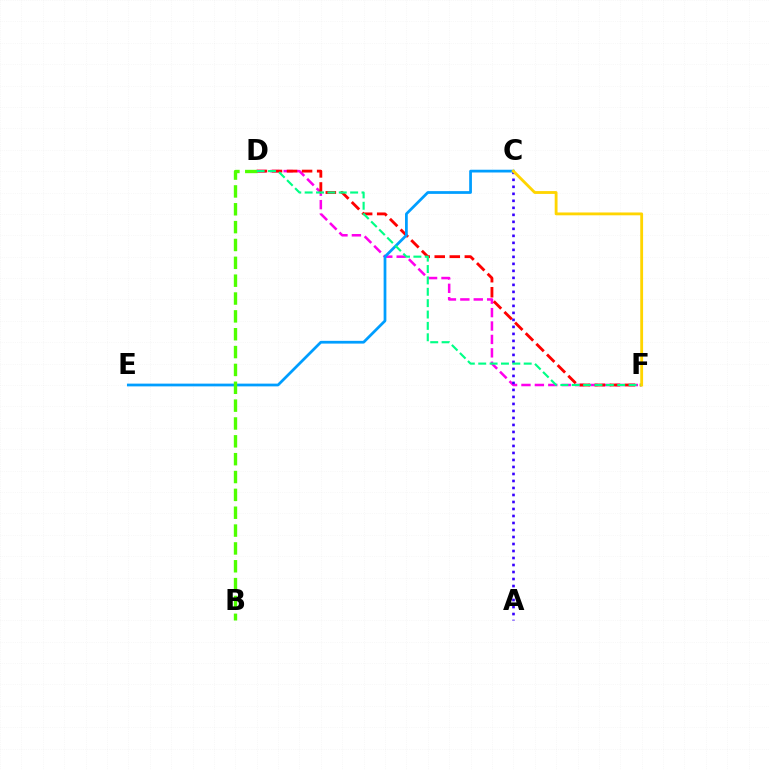{('D', 'F'): [{'color': '#ff00ed', 'line_style': 'dashed', 'thickness': 1.82}, {'color': '#ff0000', 'line_style': 'dashed', 'thickness': 2.04}, {'color': '#00ff86', 'line_style': 'dashed', 'thickness': 1.55}], ('A', 'C'): [{'color': '#3700ff', 'line_style': 'dotted', 'thickness': 1.9}], ('C', 'E'): [{'color': '#009eff', 'line_style': 'solid', 'thickness': 1.98}], ('B', 'D'): [{'color': '#4fff00', 'line_style': 'dashed', 'thickness': 2.42}], ('C', 'F'): [{'color': '#ffd500', 'line_style': 'solid', 'thickness': 2.04}]}